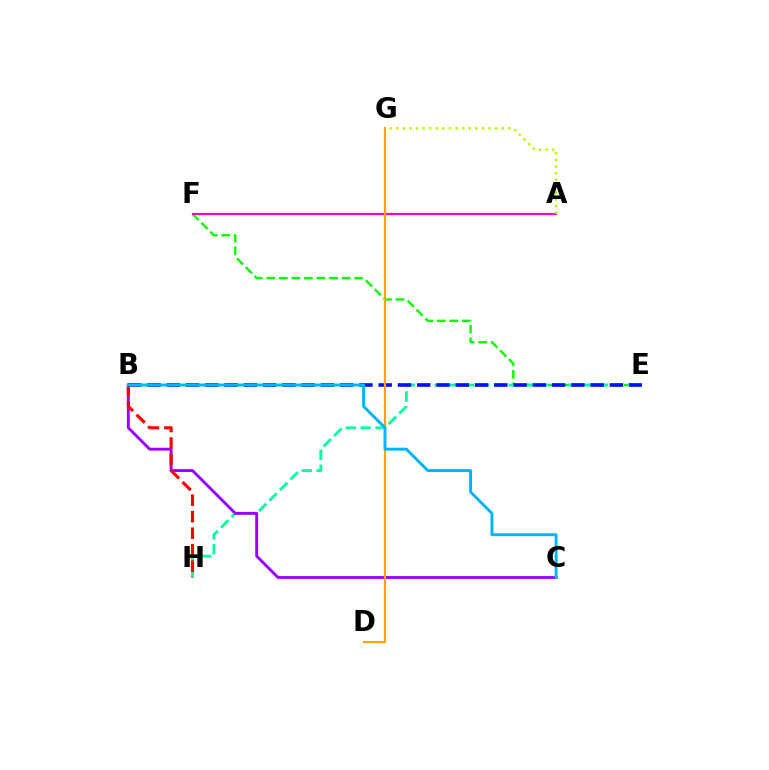{('E', 'F'): [{'color': '#08ff00', 'line_style': 'dashed', 'thickness': 1.71}], ('A', 'F'): [{'color': '#ff00bd', 'line_style': 'solid', 'thickness': 1.55}], ('E', 'H'): [{'color': '#00ff9d', 'line_style': 'dashed', 'thickness': 2.02}], ('B', 'E'): [{'color': '#0010ff', 'line_style': 'dashed', 'thickness': 2.62}], ('B', 'C'): [{'color': '#9b00ff', 'line_style': 'solid', 'thickness': 2.07}, {'color': '#00b5ff', 'line_style': 'solid', 'thickness': 2.09}], ('B', 'H'): [{'color': '#ff0000', 'line_style': 'dashed', 'thickness': 2.24}], ('D', 'G'): [{'color': '#ffa500', 'line_style': 'solid', 'thickness': 1.56}], ('A', 'G'): [{'color': '#b3ff00', 'line_style': 'dotted', 'thickness': 1.79}]}